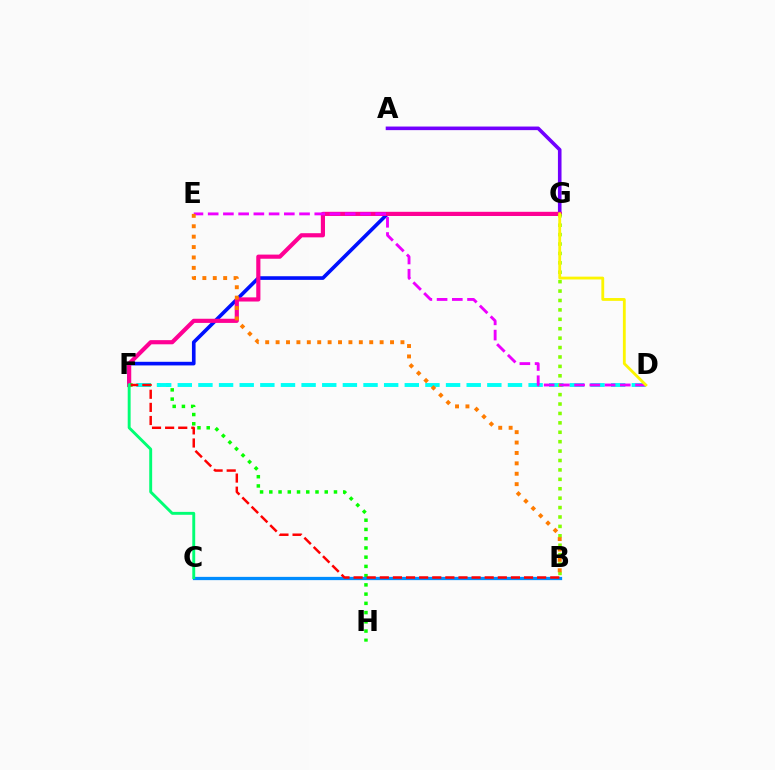{('A', 'G'): [{'color': '#7200ff', 'line_style': 'solid', 'thickness': 2.59}], ('F', 'G'): [{'color': '#0010ff', 'line_style': 'solid', 'thickness': 2.62}, {'color': '#ff0094', 'line_style': 'solid', 'thickness': 2.99}], ('F', 'H'): [{'color': '#08ff00', 'line_style': 'dotted', 'thickness': 2.51}], ('D', 'F'): [{'color': '#00fff6', 'line_style': 'dashed', 'thickness': 2.8}], ('B', 'G'): [{'color': '#84ff00', 'line_style': 'dotted', 'thickness': 2.56}], ('D', 'E'): [{'color': '#ee00ff', 'line_style': 'dashed', 'thickness': 2.07}], ('B', 'E'): [{'color': '#ff7c00', 'line_style': 'dotted', 'thickness': 2.83}], ('B', 'C'): [{'color': '#008cff', 'line_style': 'solid', 'thickness': 2.35}], ('D', 'G'): [{'color': '#fcf500', 'line_style': 'solid', 'thickness': 2.03}], ('B', 'F'): [{'color': '#ff0000', 'line_style': 'dashed', 'thickness': 1.78}], ('C', 'F'): [{'color': '#00ff74', 'line_style': 'solid', 'thickness': 2.09}]}